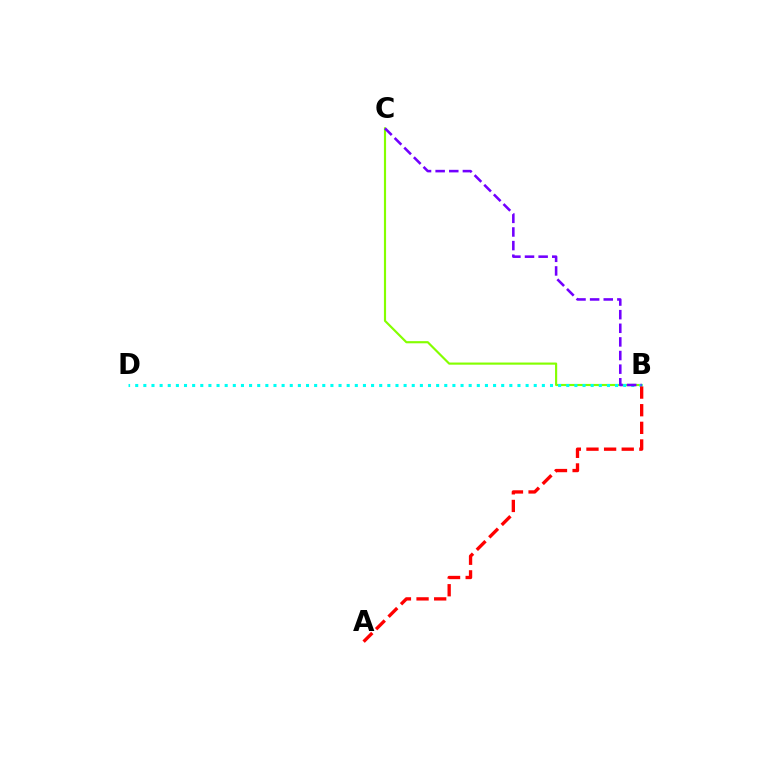{('B', 'C'): [{'color': '#84ff00', 'line_style': 'solid', 'thickness': 1.55}, {'color': '#7200ff', 'line_style': 'dashed', 'thickness': 1.85}], ('B', 'D'): [{'color': '#00fff6', 'line_style': 'dotted', 'thickness': 2.21}], ('A', 'B'): [{'color': '#ff0000', 'line_style': 'dashed', 'thickness': 2.39}]}